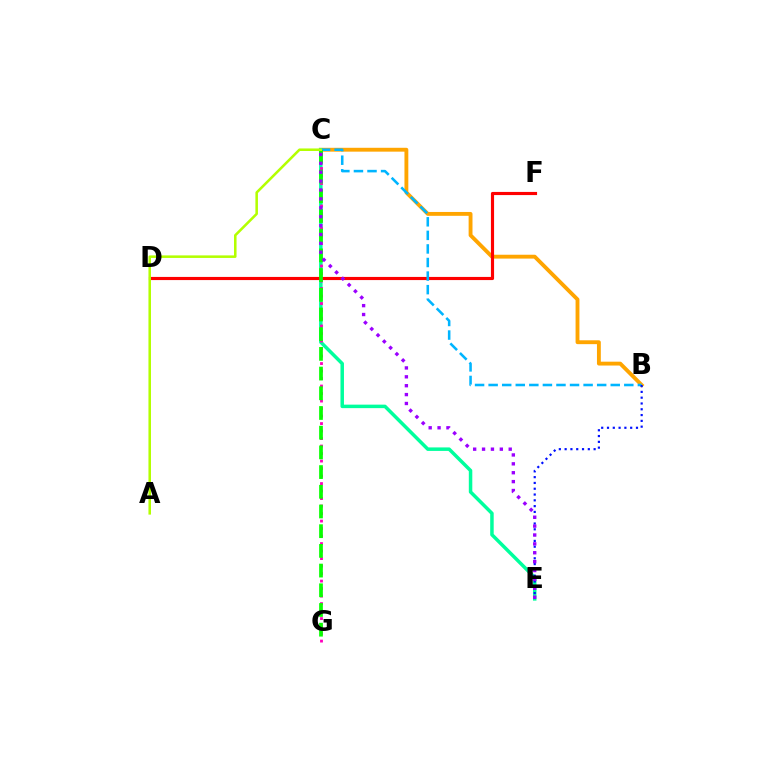{('B', 'C'): [{'color': '#ffa500', 'line_style': 'solid', 'thickness': 2.78}, {'color': '#00b5ff', 'line_style': 'dashed', 'thickness': 1.84}], ('C', 'E'): [{'color': '#00ff9d', 'line_style': 'solid', 'thickness': 2.52}, {'color': '#9b00ff', 'line_style': 'dotted', 'thickness': 2.42}], ('D', 'F'): [{'color': '#ff0000', 'line_style': 'solid', 'thickness': 2.26}], ('B', 'E'): [{'color': '#0010ff', 'line_style': 'dotted', 'thickness': 1.57}], ('C', 'G'): [{'color': '#ff00bd', 'line_style': 'dotted', 'thickness': 2.04}, {'color': '#08ff00', 'line_style': 'dashed', 'thickness': 2.68}], ('A', 'C'): [{'color': '#b3ff00', 'line_style': 'solid', 'thickness': 1.83}]}